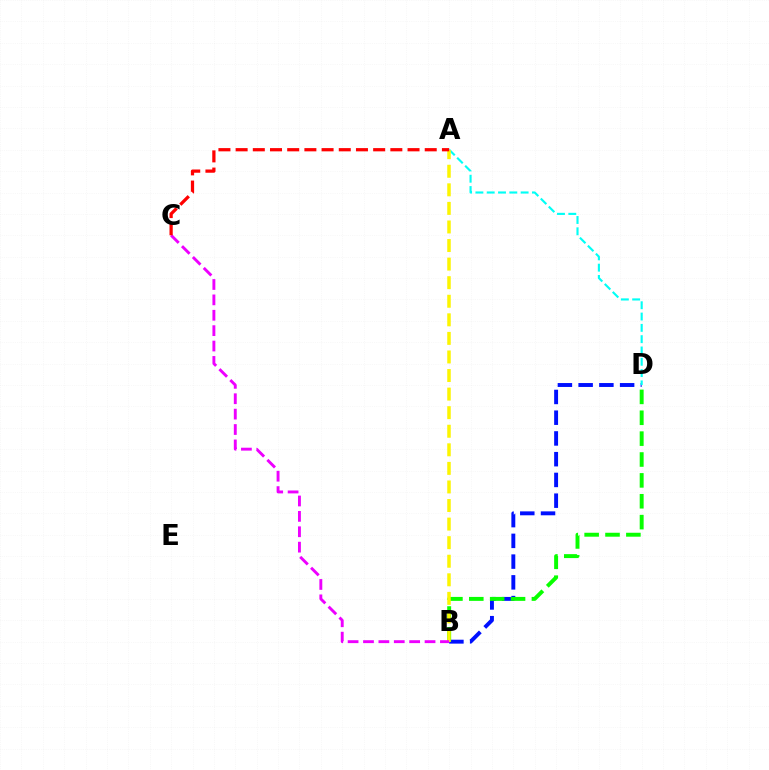{('B', 'D'): [{'color': '#0010ff', 'line_style': 'dashed', 'thickness': 2.82}, {'color': '#08ff00', 'line_style': 'dashed', 'thickness': 2.84}], ('A', 'D'): [{'color': '#00fff6', 'line_style': 'dashed', 'thickness': 1.54}], ('A', 'B'): [{'color': '#fcf500', 'line_style': 'dashed', 'thickness': 2.52}], ('B', 'C'): [{'color': '#ee00ff', 'line_style': 'dashed', 'thickness': 2.09}], ('A', 'C'): [{'color': '#ff0000', 'line_style': 'dashed', 'thickness': 2.34}]}